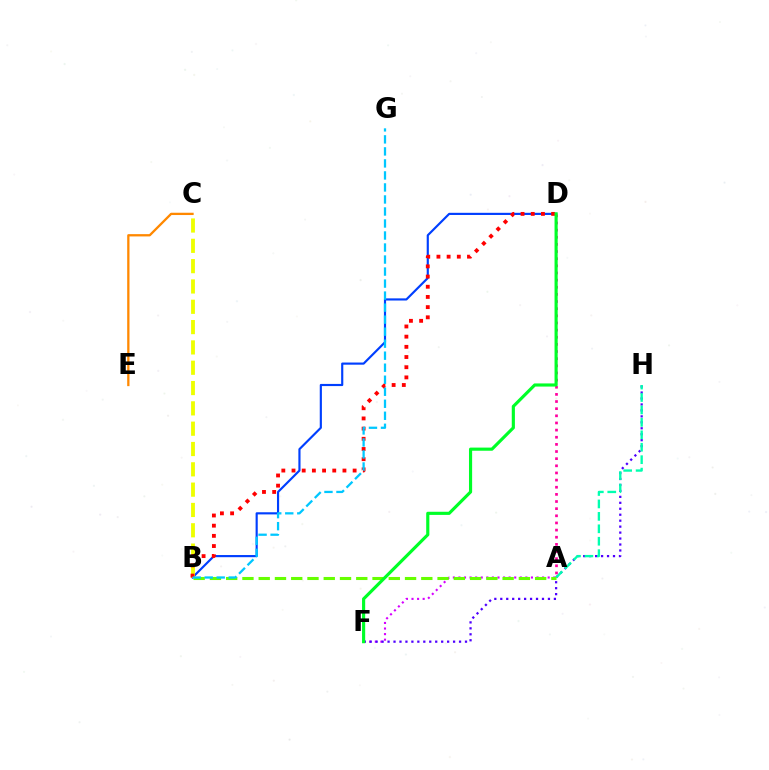{('A', 'F'): [{'color': '#d600ff', 'line_style': 'dotted', 'thickness': 1.52}], ('F', 'H'): [{'color': '#4f00ff', 'line_style': 'dotted', 'thickness': 1.62}], ('B', 'D'): [{'color': '#003fff', 'line_style': 'solid', 'thickness': 1.55}, {'color': '#ff0000', 'line_style': 'dotted', 'thickness': 2.77}], ('A', 'H'): [{'color': '#00ffaf', 'line_style': 'dashed', 'thickness': 1.69}], ('A', 'B'): [{'color': '#66ff00', 'line_style': 'dashed', 'thickness': 2.21}], ('B', 'C'): [{'color': '#eeff00', 'line_style': 'dashed', 'thickness': 2.76}], ('C', 'E'): [{'color': '#ff8800', 'line_style': 'solid', 'thickness': 1.65}], ('B', 'G'): [{'color': '#00c7ff', 'line_style': 'dashed', 'thickness': 1.63}], ('A', 'D'): [{'color': '#ff00a0', 'line_style': 'dotted', 'thickness': 1.94}], ('D', 'F'): [{'color': '#00ff27', 'line_style': 'solid', 'thickness': 2.26}]}